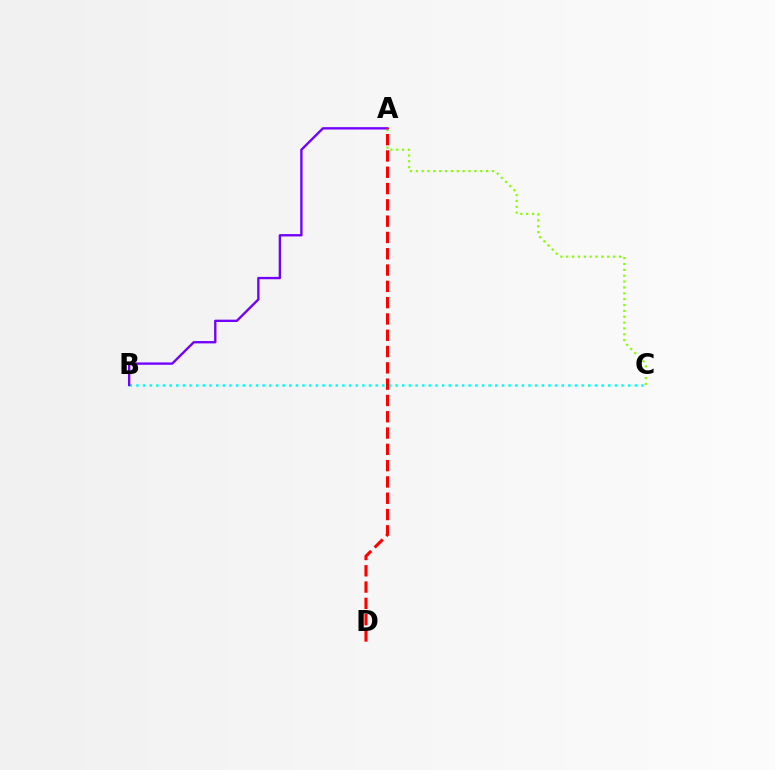{('B', 'C'): [{'color': '#00fff6', 'line_style': 'dotted', 'thickness': 1.81}], ('A', 'C'): [{'color': '#84ff00', 'line_style': 'dotted', 'thickness': 1.59}], ('A', 'B'): [{'color': '#7200ff', 'line_style': 'solid', 'thickness': 1.7}], ('A', 'D'): [{'color': '#ff0000', 'line_style': 'dashed', 'thickness': 2.21}]}